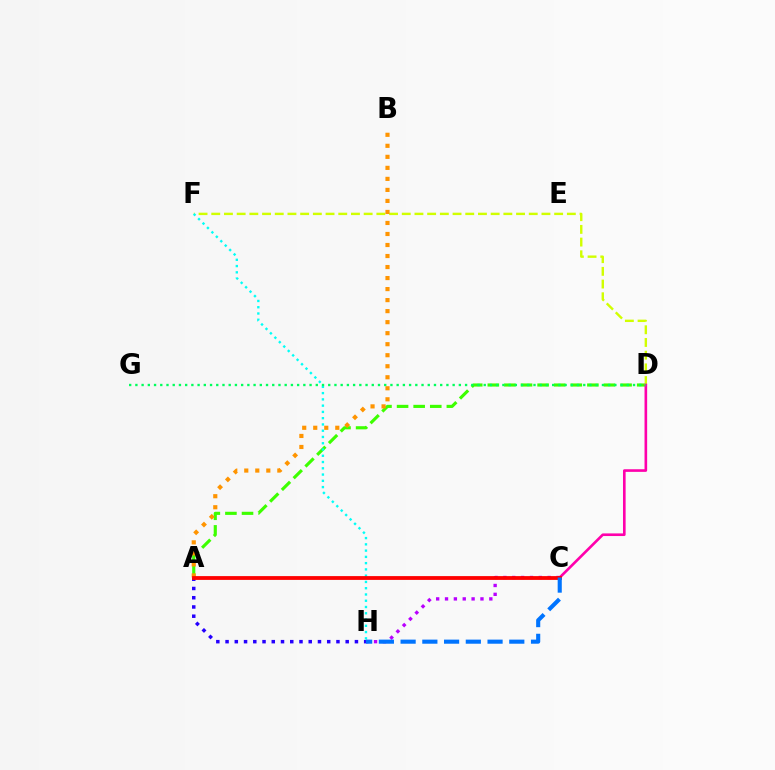{('A', 'D'): [{'color': '#3dff00', 'line_style': 'dashed', 'thickness': 2.25}], ('D', 'F'): [{'color': '#d1ff00', 'line_style': 'dashed', 'thickness': 1.73}], ('A', 'H'): [{'color': '#2500ff', 'line_style': 'dotted', 'thickness': 2.51}], ('F', 'H'): [{'color': '#00fff6', 'line_style': 'dotted', 'thickness': 1.7}], ('C', 'D'): [{'color': '#ff00ac', 'line_style': 'solid', 'thickness': 1.89}], ('D', 'G'): [{'color': '#00ff5c', 'line_style': 'dotted', 'thickness': 1.69}], ('C', 'H'): [{'color': '#b900ff', 'line_style': 'dotted', 'thickness': 2.41}, {'color': '#0074ff', 'line_style': 'dashed', 'thickness': 2.95}], ('A', 'B'): [{'color': '#ff9400', 'line_style': 'dotted', 'thickness': 2.99}], ('A', 'C'): [{'color': '#ff0000', 'line_style': 'solid', 'thickness': 2.74}]}